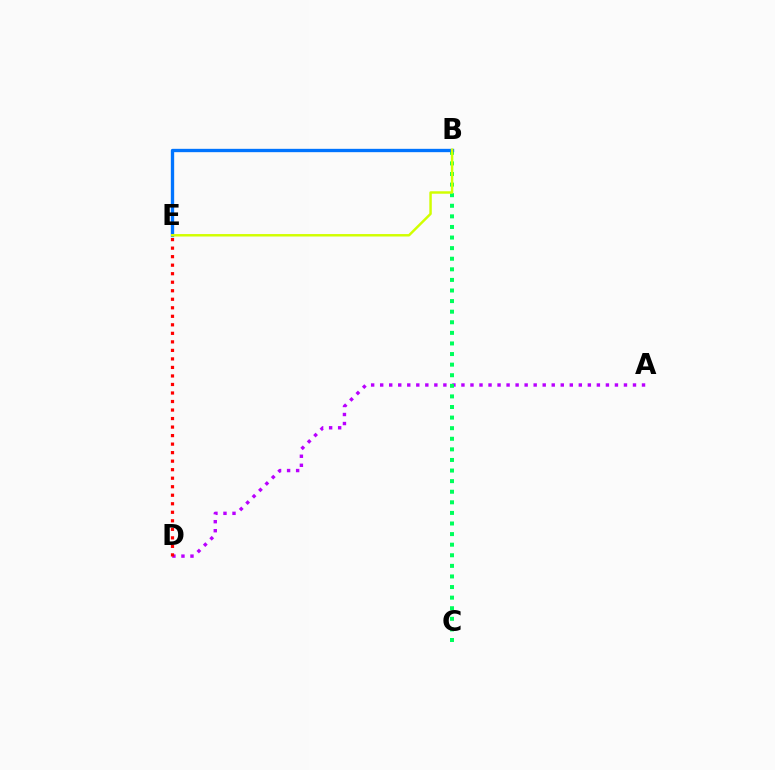{('A', 'D'): [{'color': '#b900ff', 'line_style': 'dotted', 'thickness': 2.45}], ('B', 'C'): [{'color': '#00ff5c', 'line_style': 'dotted', 'thickness': 2.88}], ('B', 'E'): [{'color': '#0074ff', 'line_style': 'solid', 'thickness': 2.4}, {'color': '#d1ff00', 'line_style': 'solid', 'thickness': 1.77}], ('D', 'E'): [{'color': '#ff0000', 'line_style': 'dotted', 'thickness': 2.32}]}